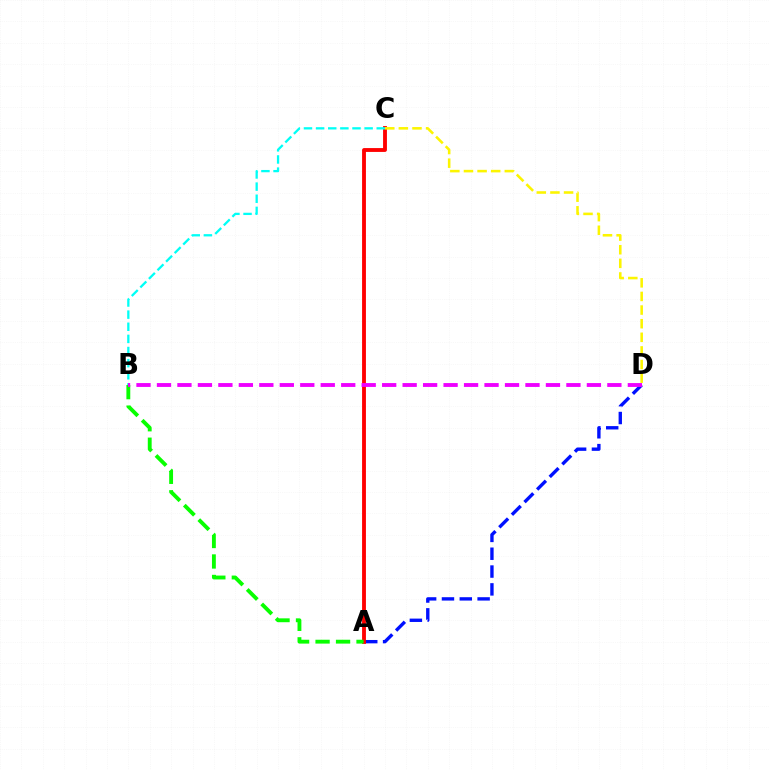{('A', 'D'): [{'color': '#0010ff', 'line_style': 'dashed', 'thickness': 2.42}], ('A', 'C'): [{'color': '#ff0000', 'line_style': 'solid', 'thickness': 2.77}], ('C', 'D'): [{'color': '#fcf500', 'line_style': 'dashed', 'thickness': 1.85}], ('A', 'B'): [{'color': '#08ff00', 'line_style': 'dashed', 'thickness': 2.78}], ('B', 'C'): [{'color': '#00fff6', 'line_style': 'dashed', 'thickness': 1.65}], ('B', 'D'): [{'color': '#ee00ff', 'line_style': 'dashed', 'thickness': 2.78}]}